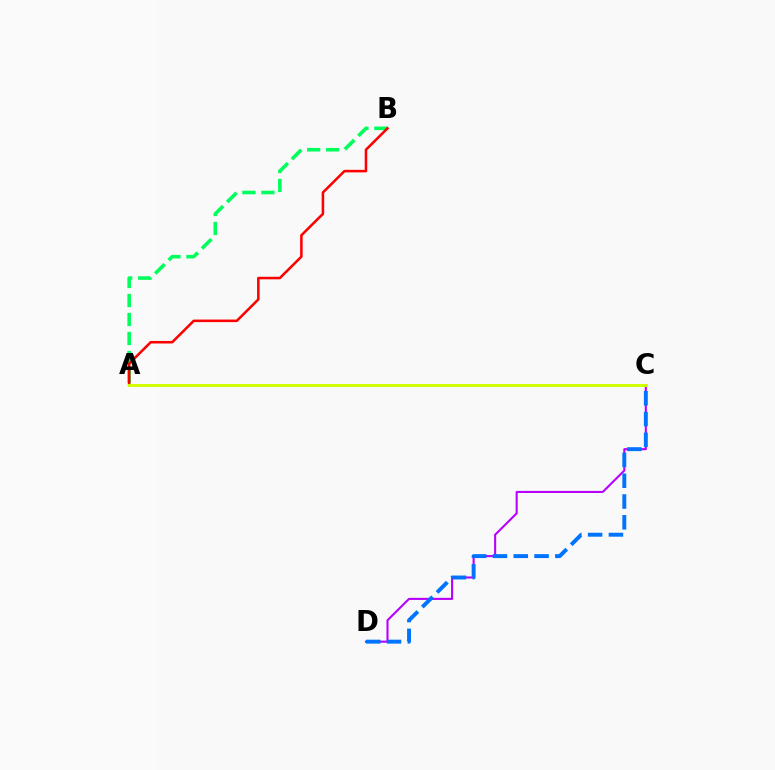{('C', 'D'): [{'color': '#b900ff', 'line_style': 'solid', 'thickness': 1.51}, {'color': '#0074ff', 'line_style': 'dashed', 'thickness': 2.83}], ('A', 'B'): [{'color': '#00ff5c', 'line_style': 'dashed', 'thickness': 2.58}, {'color': '#ff0000', 'line_style': 'solid', 'thickness': 1.83}], ('A', 'C'): [{'color': '#d1ff00', 'line_style': 'solid', 'thickness': 2.11}]}